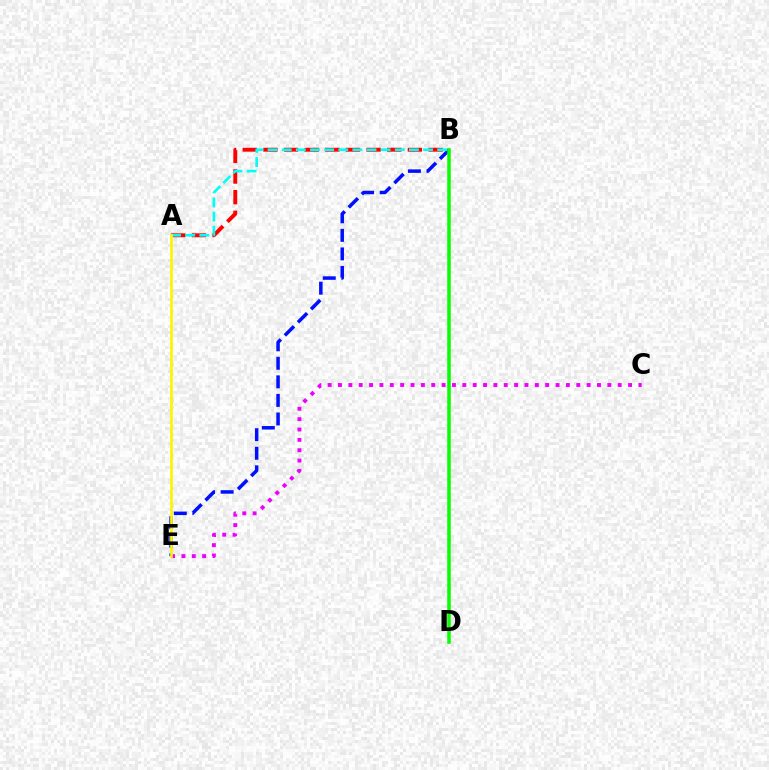{('B', 'E'): [{'color': '#0010ff', 'line_style': 'dashed', 'thickness': 2.52}], ('A', 'B'): [{'color': '#ff0000', 'line_style': 'dashed', 'thickness': 2.8}, {'color': '#00fff6', 'line_style': 'dashed', 'thickness': 1.92}], ('B', 'D'): [{'color': '#08ff00', 'line_style': 'solid', 'thickness': 2.54}], ('C', 'E'): [{'color': '#ee00ff', 'line_style': 'dotted', 'thickness': 2.81}], ('A', 'E'): [{'color': '#fcf500', 'line_style': 'solid', 'thickness': 1.94}]}